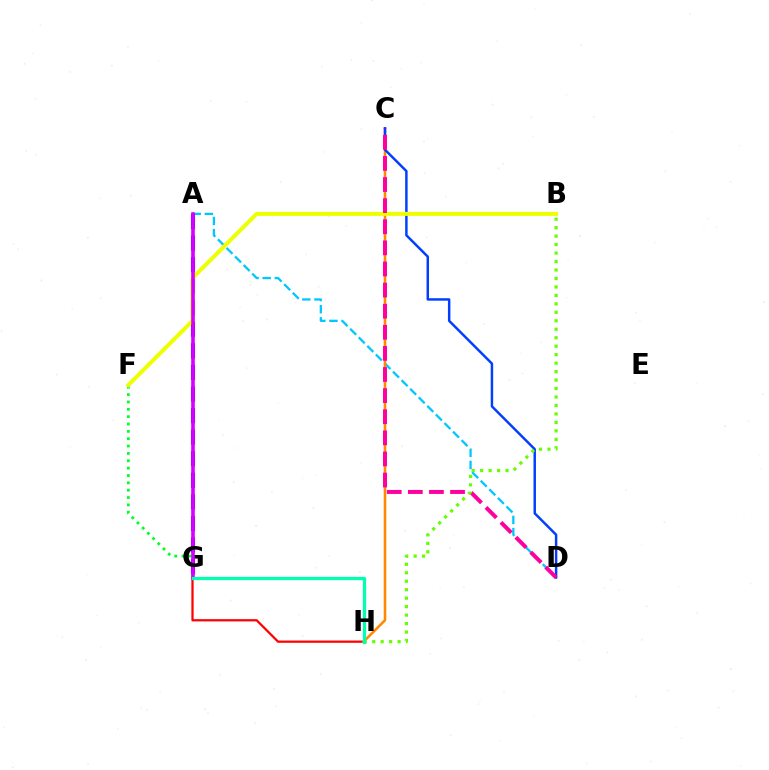{('A', 'D'): [{'color': '#00c7ff', 'line_style': 'dashed', 'thickness': 1.65}], ('G', 'H'): [{'color': '#ff0000', 'line_style': 'solid', 'thickness': 1.62}, {'color': '#00ffaf', 'line_style': 'solid', 'thickness': 2.34}], ('C', 'H'): [{'color': '#ff8800', 'line_style': 'solid', 'thickness': 1.84}], ('F', 'G'): [{'color': '#00ff27', 'line_style': 'dotted', 'thickness': 2.0}], ('A', 'G'): [{'color': '#4f00ff', 'line_style': 'dashed', 'thickness': 2.93}, {'color': '#d600ff', 'line_style': 'solid', 'thickness': 2.59}], ('C', 'D'): [{'color': '#003fff', 'line_style': 'solid', 'thickness': 1.77}, {'color': '#ff00a0', 'line_style': 'dashed', 'thickness': 2.87}], ('B', 'F'): [{'color': '#eeff00', 'line_style': 'solid', 'thickness': 2.89}], ('B', 'H'): [{'color': '#66ff00', 'line_style': 'dotted', 'thickness': 2.3}]}